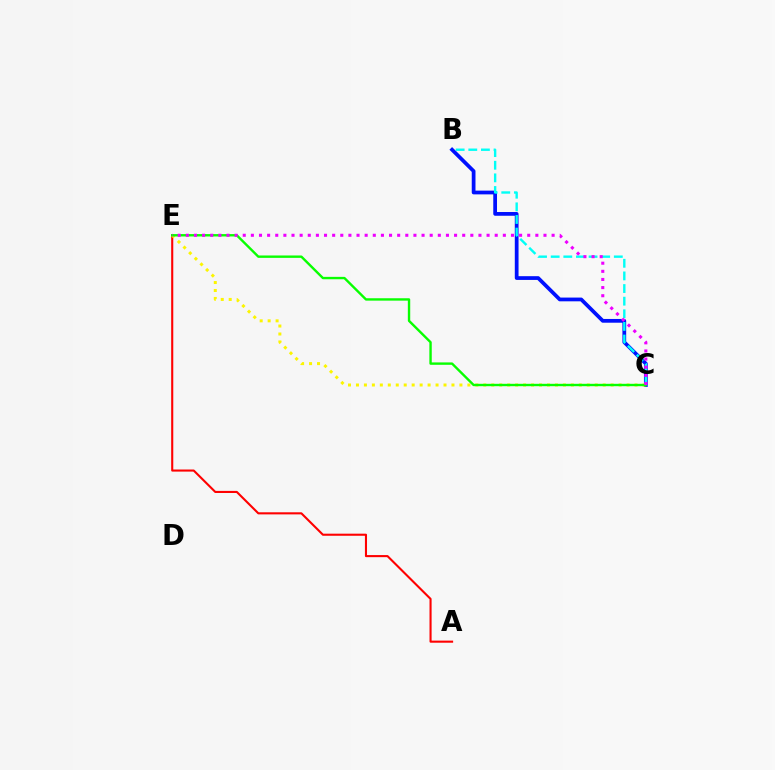{('A', 'E'): [{'color': '#ff0000', 'line_style': 'solid', 'thickness': 1.51}], ('B', 'C'): [{'color': '#0010ff', 'line_style': 'solid', 'thickness': 2.7}, {'color': '#00fff6', 'line_style': 'dashed', 'thickness': 1.72}], ('C', 'E'): [{'color': '#fcf500', 'line_style': 'dotted', 'thickness': 2.16}, {'color': '#08ff00', 'line_style': 'solid', 'thickness': 1.72}, {'color': '#ee00ff', 'line_style': 'dotted', 'thickness': 2.21}]}